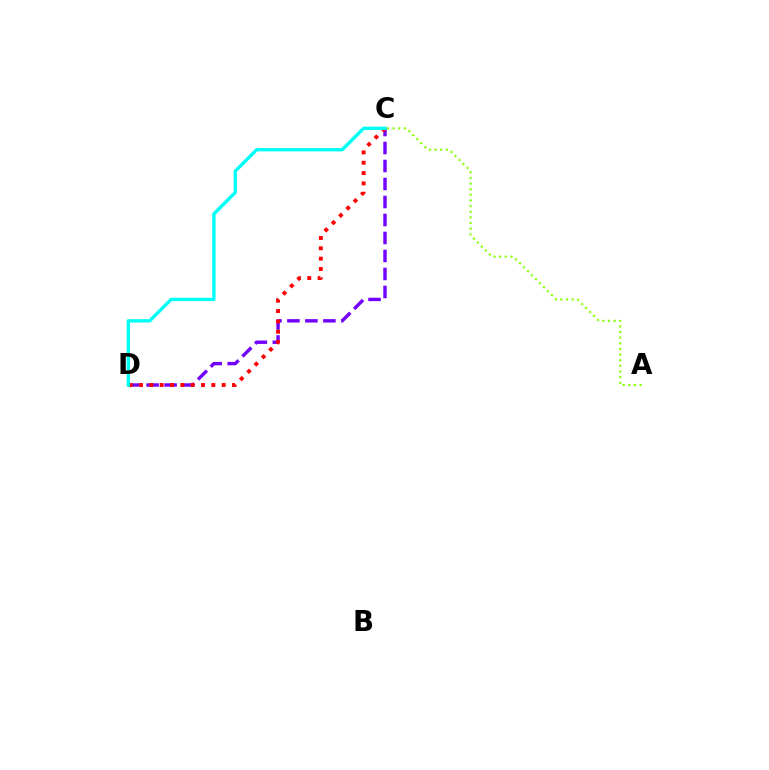{('C', 'D'): [{'color': '#7200ff', 'line_style': 'dashed', 'thickness': 2.44}, {'color': '#ff0000', 'line_style': 'dotted', 'thickness': 2.81}, {'color': '#00fff6', 'line_style': 'solid', 'thickness': 2.42}], ('A', 'C'): [{'color': '#84ff00', 'line_style': 'dotted', 'thickness': 1.53}]}